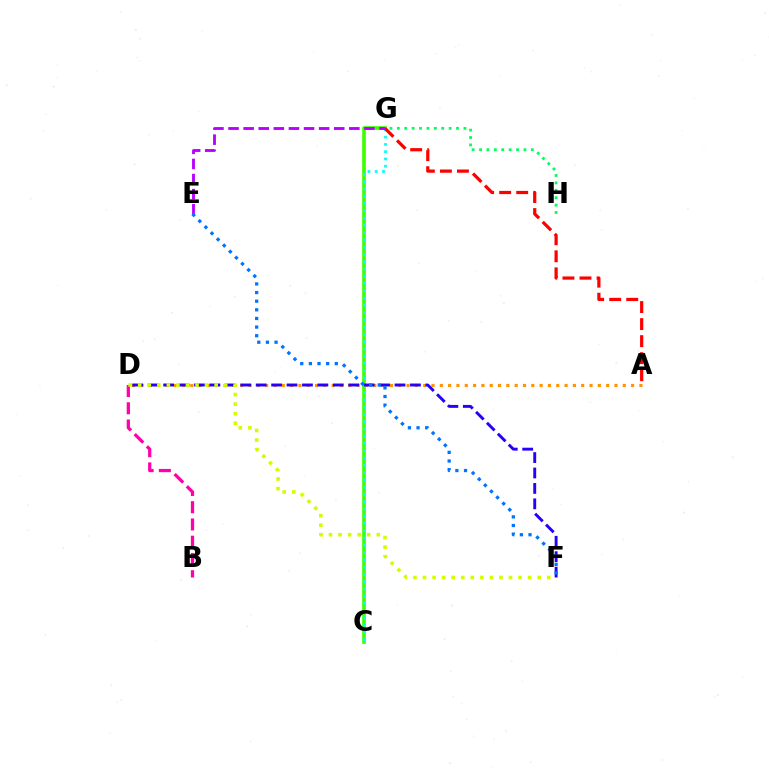{('C', 'G'): [{'color': '#3dff00', 'line_style': 'solid', 'thickness': 2.63}, {'color': '#00fff6', 'line_style': 'dotted', 'thickness': 1.98}], ('G', 'H'): [{'color': '#00ff5c', 'line_style': 'dotted', 'thickness': 2.01}], ('A', 'D'): [{'color': '#ff9400', 'line_style': 'dotted', 'thickness': 2.26}], ('D', 'F'): [{'color': '#2500ff', 'line_style': 'dashed', 'thickness': 2.1}, {'color': '#d1ff00', 'line_style': 'dotted', 'thickness': 2.6}], ('B', 'D'): [{'color': '#ff00ac', 'line_style': 'dashed', 'thickness': 2.34}], ('A', 'G'): [{'color': '#ff0000', 'line_style': 'dashed', 'thickness': 2.31}], ('E', 'G'): [{'color': '#b900ff', 'line_style': 'dashed', 'thickness': 2.05}], ('E', 'F'): [{'color': '#0074ff', 'line_style': 'dotted', 'thickness': 2.35}]}